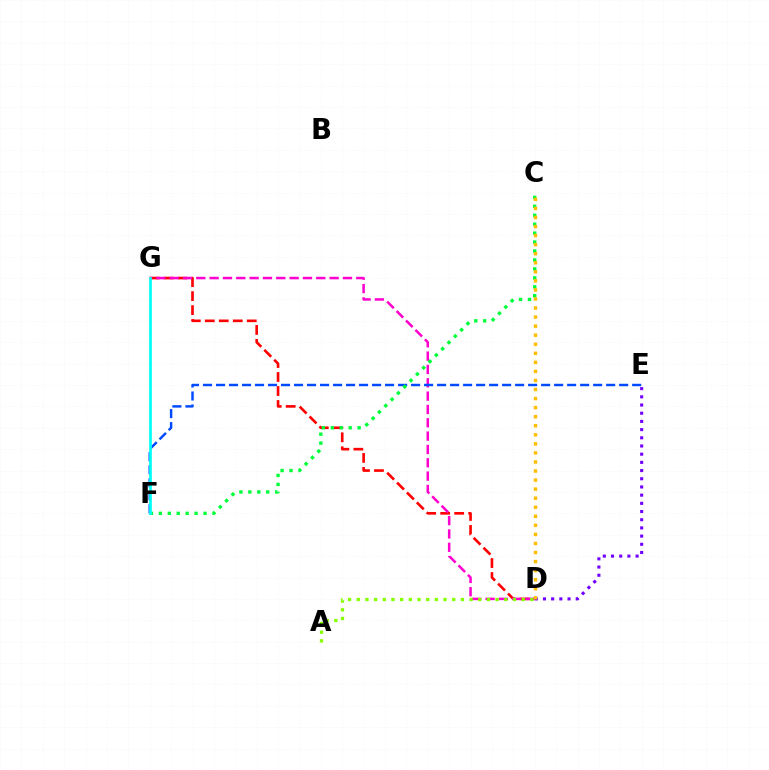{('D', 'G'): [{'color': '#ff0000', 'line_style': 'dashed', 'thickness': 1.9}, {'color': '#ff00cf', 'line_style': 'dashed', 'thickness': 1.81}], ('D', 'E'): [{'color': '#7200ff', 'line_style': 'dotted', 'thickness': 2.23}], ('E', 'F'): [{'color': '#004bff', 'line_style': 'dashed', 'thickness': 1.77}], ('C', 'F'): [{'color': '#00ff39', 'line_style': 'dotted', 'thickness': 2.43}], ('A', 'D'): [{'color': '#84ff00', 'line_style': 'dotted', 'thickness': 2.36}], ('C', 'D'): [{'color': '#ffbd00', 'line_style': 'dotted', 'thickness': 2.46}], ('F', 'G'): [{'color': '#00fff6', 'line_style': 'solid', 'thickness': 1.94}]}